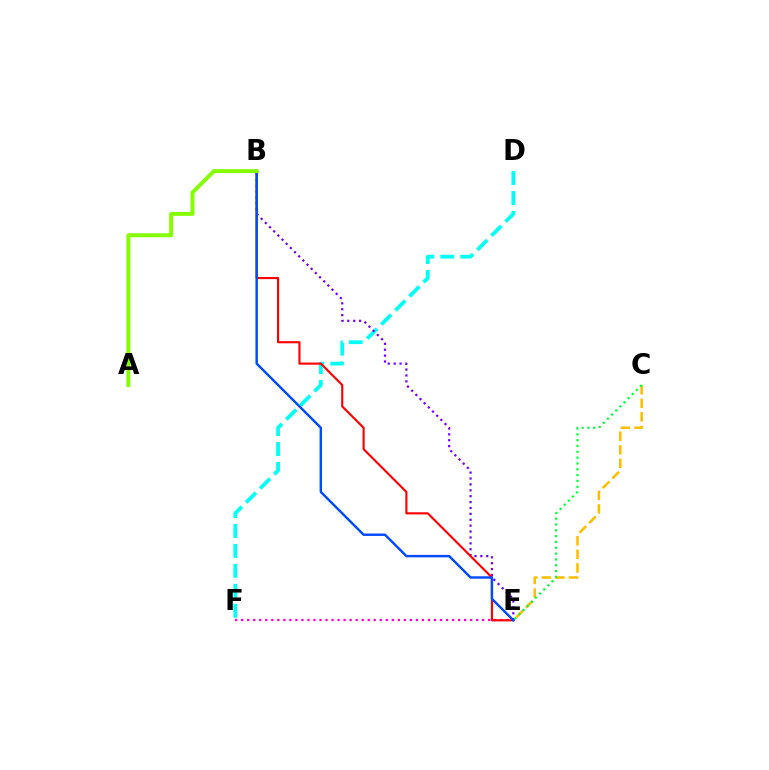{('E', 'F'): [{'color': '#ff00cf', 'line_style': 'dotted', 'thickness': 1.64}], ('D', 'F'): [{'color': '#00fff6', 'line_style': 'dashed', 'thickness': 2.71}], ('B', 'E'): [{'color': '#7200ff', 'line_style': 'dotted', 'thickness': 1.6}, {'color': '#ff0000', 'line_style': 'solid', 'thickness': 1.54}, {'color': '#004bff', 'line_style': 'solid', 'thickness': 1.75}], ('C', 'E'): [{'color': '#ffbd00', 'line_style': 'dashed', 'thickness': 1.84}, {'color': '#00ff39', 'line_style': 'dotted', 'thickness': 1.58}], ('A', 'B'): [{'color': '#84ff00', 'line_style': 'solid', 'thickness': 2.82}]}